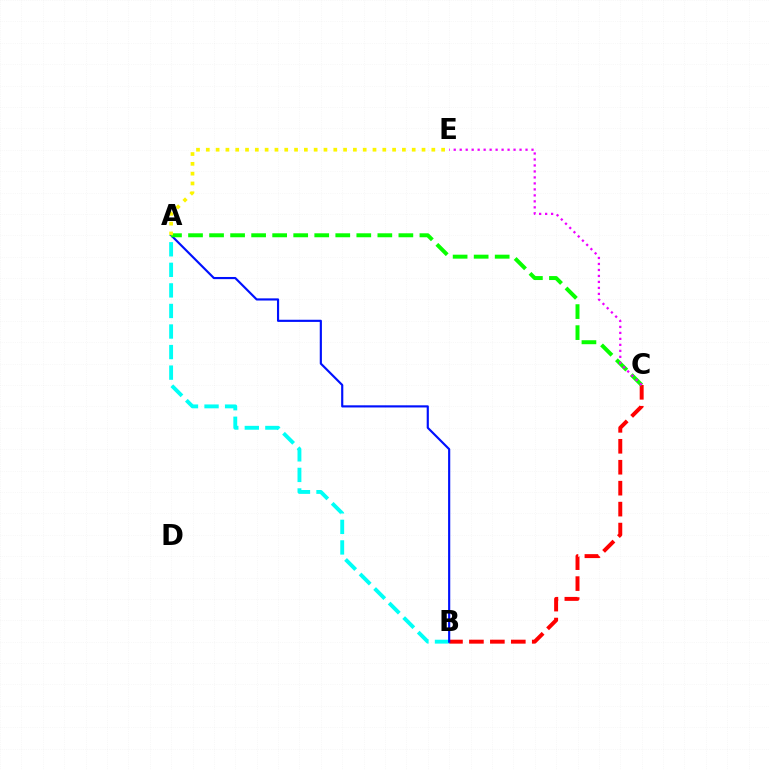{('B', 'C'): [{'color': '#ff0000', 'line_style': 'dashed', 'thickness': 2.85}], ('A', 'B'): [{'color': '#00fff6', 'line_style': 'dashed', 'thickness': 2.79}, {'color': '#0010ff', 'line_style': 'solid', 'thickness': 1.55}], ('A', 'C'): [{'color': '#08ff00', 'line_style': 'dashed', 'thickness': 2.86}], ('C', 'E'): [{'color': '#ee00ff', 'line_style': 'dotted', 'thickness': 1.63}], ('A', 'E'): [{'color': '#fcf500', 'line_style': 'dotted', 'thickness': 2.66}]}